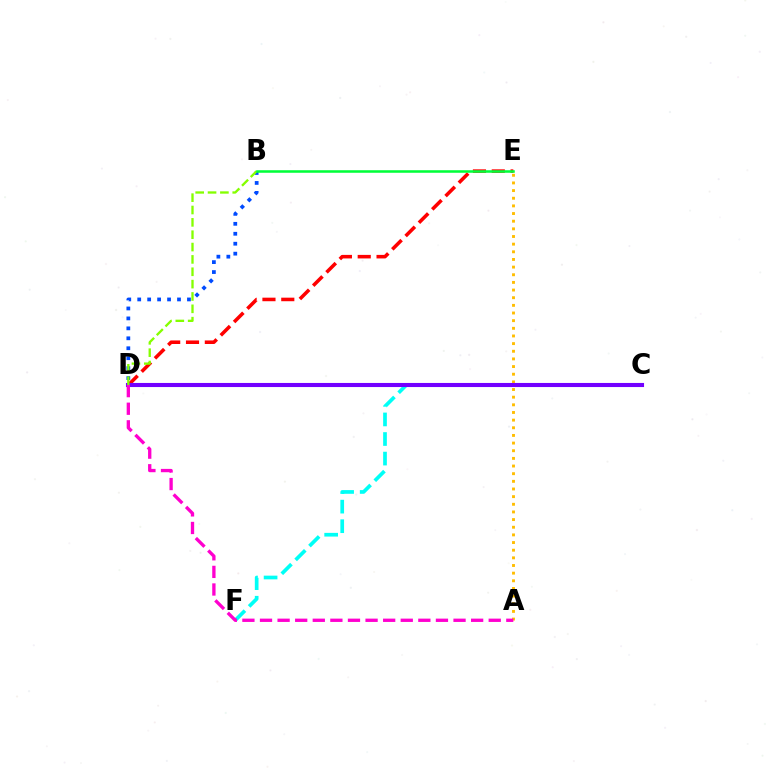{('B', 'D'): [{'color': '#004bff', 'line_style': 'dotted', 'thickness': 2.7}, {'color': '#84ff00', 'line_style': 'dashed', 'thickness': 1.68}], ('D', 'E'): [{'color': '#ff0000', 'line_style': 'dashed', 'thickness': 2.56}], ('A', 'E'): [{'color': '#ffbd00', 'line_style': 'dotted', 'thickness': 2.08}], ('C', 'F'): [{'color': '#00fff6', 'line_style': 'dashed', 'thickness': 2.66}], ('C', 'D'): [{'color': '#7200ff', 'line_style': 'solid', 'thickness': 2.95}], ('B', 'E'): [{'color': '#00ff39', 'line_style': 'solid', 'thickness': 1.83}], ('A', 'D'): [{'color': '#ff00cf', 'line_style': 'dashed', 'thickness': 2.39}]}